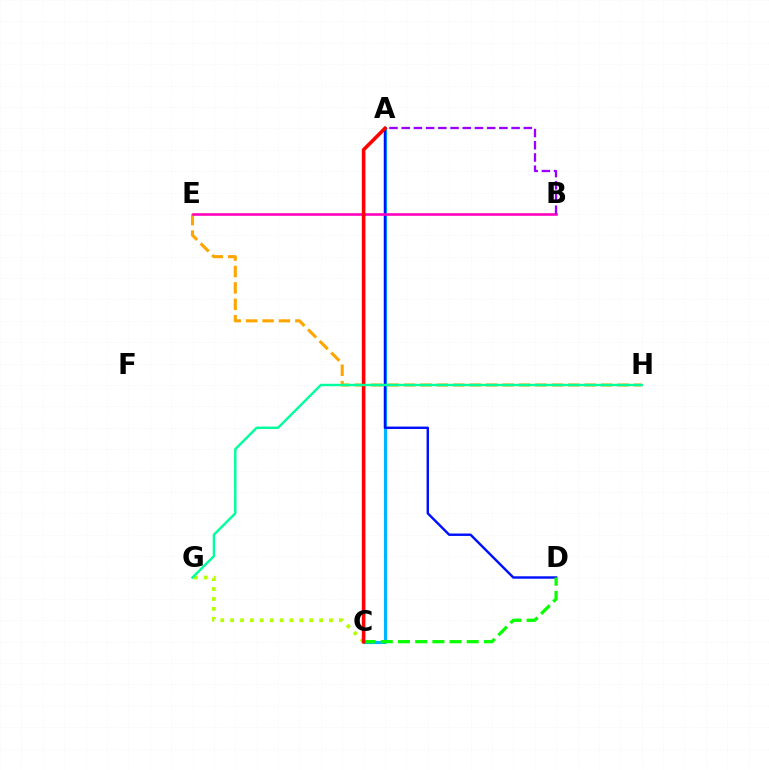{('C', 'G'): [{'color': '#b3ff00', 'line_style': 'dotted', 'thickness': 2.69}], ('E', 'H'): [{'color': '#ffa500', 'line_style': 'dashed', 'thickness': 2.23}], ('A', 'C'): [{'color': '#00b5ff', 'line_style': 'solid', 'thickness': 2.26}, {'color': '#ff0000', 'line_style': 'solid', 'thickness': 2.58}], ('A', 'D'): [{'color': '#0010ff', 'line_style': 'solid', 'thickness': 1.74}], ('B', 'E'): [{'color': '#ff00bd', 'line_style': 'solid', 'thickness': 1.87}], ('C', 'D'): [{'color': '#08ff00', 'line_style': 'dashed', 'thickness': 2.33}], ('A', 'B'): [{'color': '#9b00ff', 'line_style': 'dashed', 'thickness': 1.66}], ('G', 'H'): [{'color': '#00ff9d', 'line_style': 'solid', 'thickness': 1.75}]}